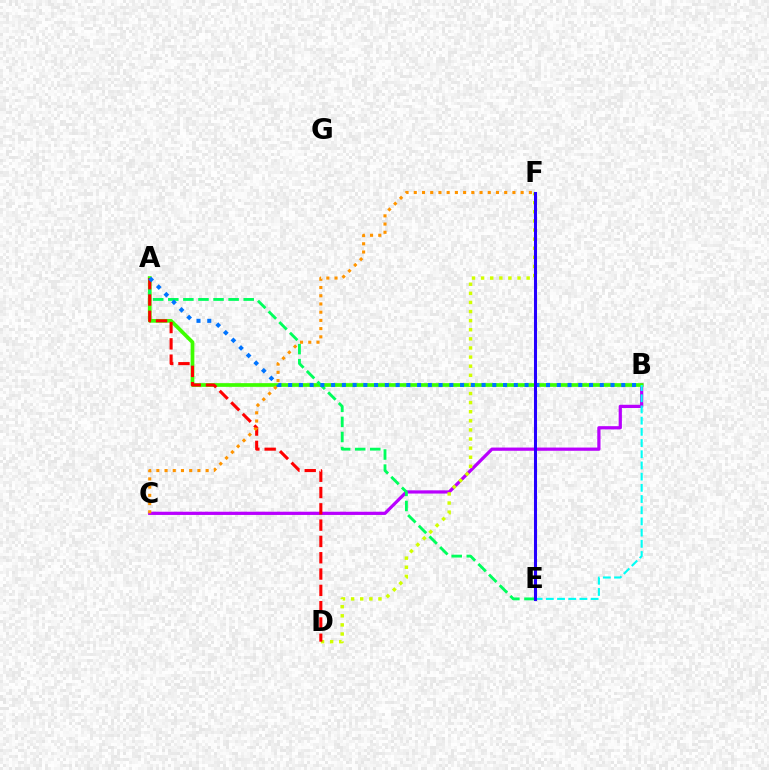{('B', 'C'): [{'color': '#b900ff', 'line_style': 'solid', 'thickness': 2.32}], ('A', 'B'): [{'color': '#3dff00', 'line_style': 'solid', 'thickness': 2.67}, {'color': '#0074ff', 'line_style': 'dotted', 'thickness': 2.92}], ('D', 'F'): [{'color': '#d1ff00', 'line_style': 'dotted', 'thickness': 2.47}], ('A', 'E'): [{'color': '#00ff5c', 'line_style': 'dashed', 'thickness': 2.05}], ('A', 'D'): [{'color': '#ff0000', 'line_style': 'dashed', 'thickness': 2.21}], ('C', 'F'): [{'color': '#ff9400', 'line_style': 'dotted', 'thickness': 2.23}], ('B', 'E'): [{'color': '#00fff6', 'line_style': 'dashed', 'thickness': 1.52}], ('E', 'F'): [{'color': '#ff00ac', 'line_style': 'dashed', 'thickness': 1.9}, {'color': '#2500ff', 'line_style': 'solid', 'thickness': 2.19}]}